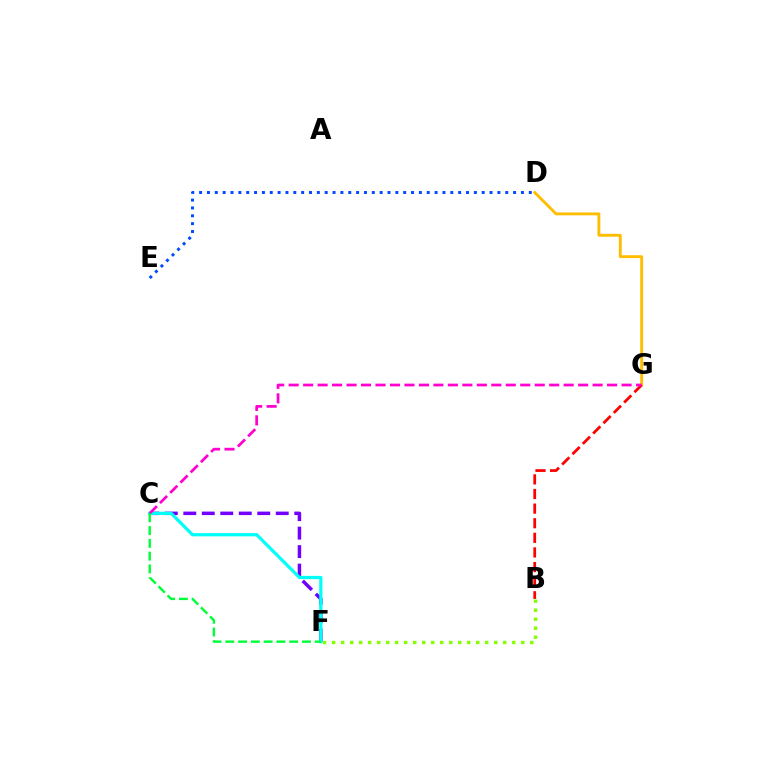{('B', 'F'): [{'color': '#84ff00', 'line_style': 'dotted', 'thickness': 2.45}], ('D', 'E'): [{'color': '#004bff', 'line_style': 'dotted', 'thickness': 2.13}], ('D', 'G'): [{'color': '#ffbd00', 'line_style': 'solid', 'thickness': 2.07}], ('B', 'G'): [{'color': '#ff0000', 'line_style': 'dashed', 'thickness': 1.98}], ('C', 'F'): [{'color': '#7200ff', 'line_style': 'dashed', 'thickness': 2.51}, {'color': '#00fff6', 'line_style': 'solid', 'thickness': 2.33}, {'color': '#00ff39', 'line_style': 'dashed', 'thickness': 1.74}], ('C', 'G'): [{'color': '#ff00cf', 'line_style': 'dashed', 'thickness': 1.97}]}